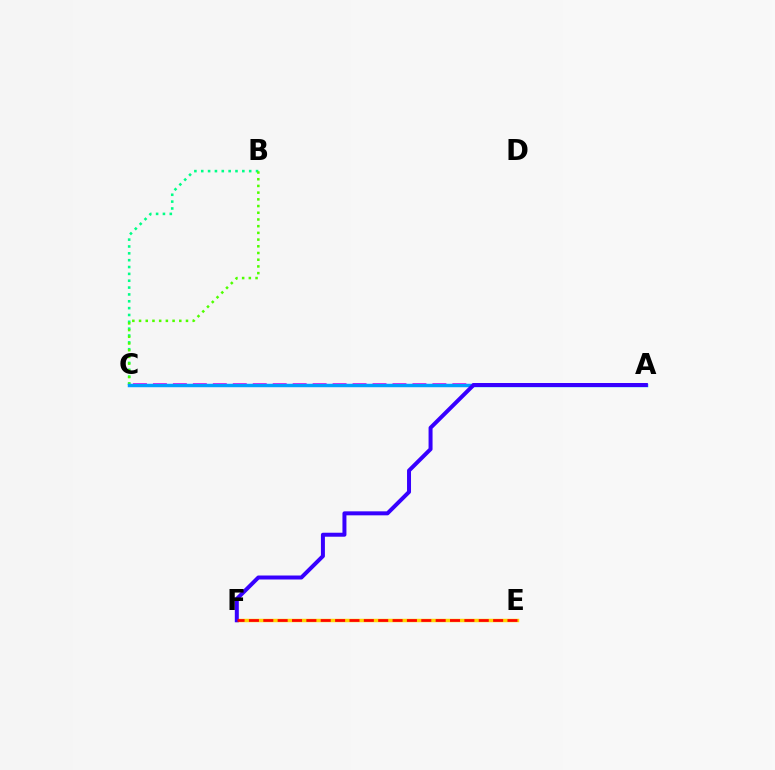{('E', 'F'): [{'color': '#ffd500', 'line_style': 'solid', 'thickness': 2.48}, {'color': '#ff0000', 'line_style': 'dashed', 'thickness': 1.95}], ('A', 'C'): [{'color': '#ff00ed', 'line_style': 'dashed', 'thickness': 2.71}, {'color': '#009eff', 'line_style': 'solid', 'thickness': 2.5}], ('B', 'C'): [{'color': '#00ff86', 'line_style': 'dotted', 'thickness': 1.86}, {'color': '#4fff00', 'line_style': 'dotted', 'thickness': 1.82}], ('A', 'F'): [{'color': '#3700ff', 'line_style': 'solid', 'thickness': 2.87}]}